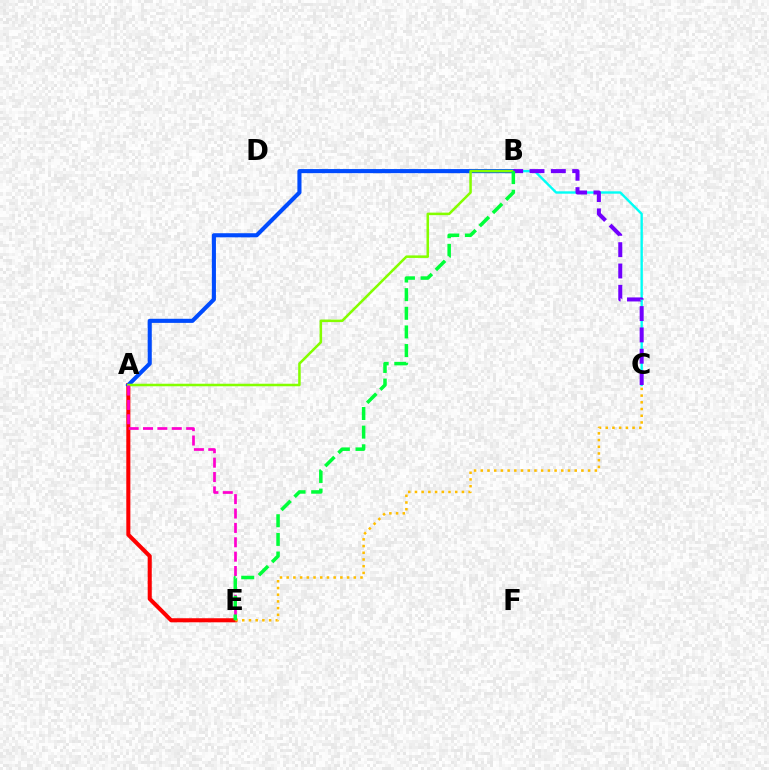{('B', 'C'): [{'color': '#00fff6', 'line_style': 'solid', 'thickness': 1.71}, {'color': '#7200ff', 'line_style': 'dashed', 'thickness': 2.9}], ('A', 'E'): [{'color': '#ff0000', 'line_style': 'solid', 'thickness': 2.92}, {'color': '#ff00cf', 'line_style': 'dashed', 'thickness': 1.95}], ('A', 'B'): [{'color': '#004bff', 'line_style': 'solid', 'thickness': 2.95}, {'color': '#84ff00', 'line_style': 'solid', 'thickness': 1.83}], ('C', 'E'): [{'color': '#ffbd00', 'line_style': 'dotted', 'thickness': 1.82}], ('B', 'E'): [{'color': '#00ff39', 'line_style': 'dashed', 'thickness': 2.53}]}